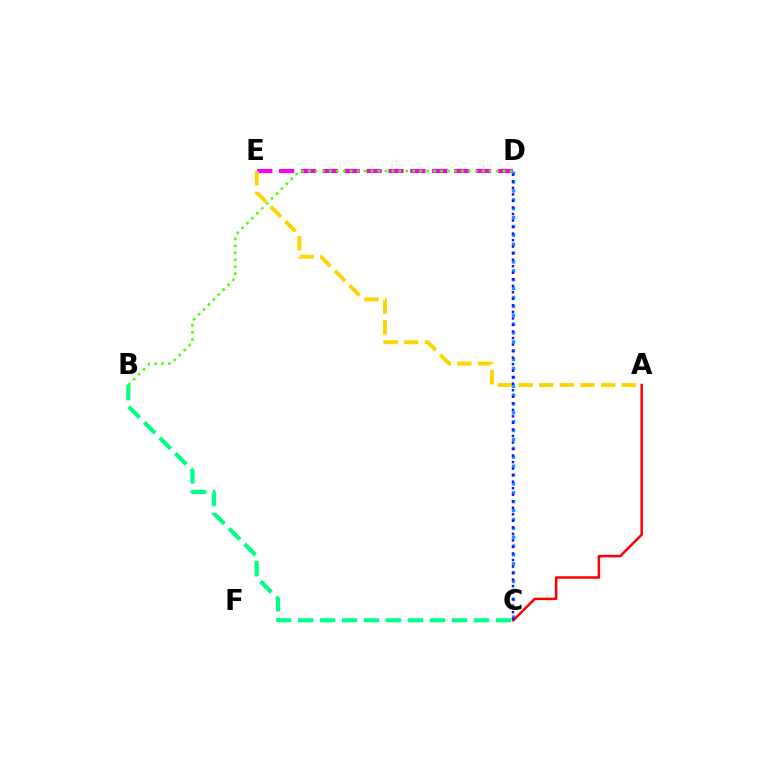{('D', 'E'): [{'color': '#ff00ed', 'line_style': 'dashed', 'thickness': 2.97}], ('B', 'C'): [{'color': '#00ff86', 'line_style': 'dashed', 'thickness': 2.99}], ('A', 'E'): [{'color': '#ffd500', 'line_style': 'dashed', 'thickness': 2.8}], ('C', 'D'): [{'color': '#009eff', 'line_style': 'dotted', 'thickness': 2.41}, {'color': '#3700ff', 'line_style': 'dotted', 'thickness': 1.77}], ('A', 'C'): [{'color': '#ff0000', 'line_style': 'solid', 'thickness': 1.8}], ('B', 'D'): [{'color': '#4fff00', 'line_style': 'dotted', 'thickness': 1.89}]}